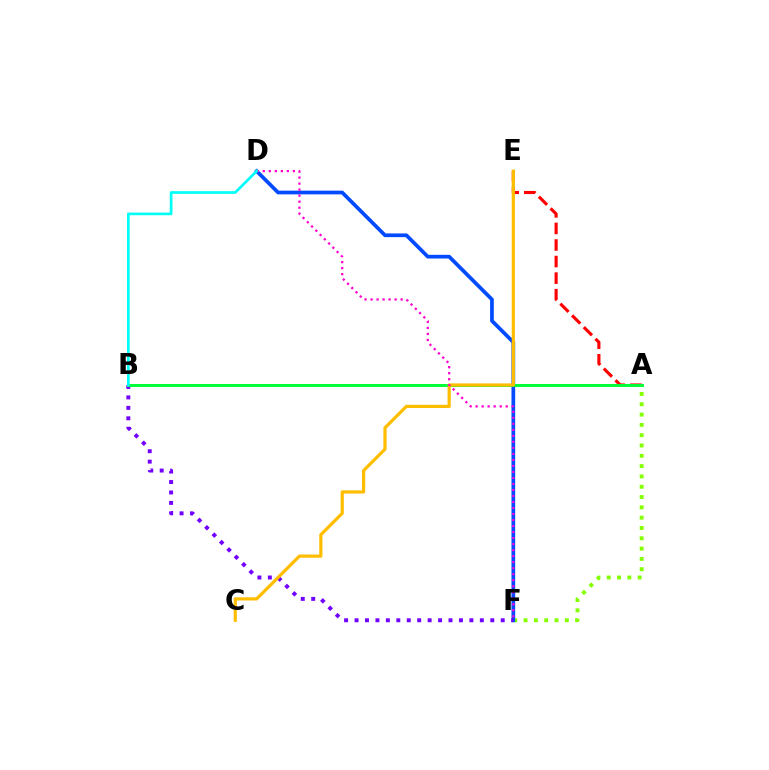{('A', 'E'): [{'color': '#ff0000', 'line_style': 'dashed', 'thickness': 2.25}], ('A', 'F'): [{'color': '#84ff00', 'line_style': 'dotted', 'thickness': 2.8}], ('D', 'F'): [{'color': '#004bff', 'line_style': 'solid', 'thickness': 2.67}, {'color': '#ff00cf', 'line_style': 'dotted', 'thickness': 1.63}], ('B', 'F'): [{'color': '#7200ff', 'line_style': 'dotted', 'thickness': 2.84}], ('A', 'B'): [{'color': '#00ff39', 'line_style': 'solid', 'thickness': 2.13}], ('C', 'E'): [{'color': '#ffbd00', 'line_style': 'solid', 'thickness': 2.31}], ('B', 'D'): [{'color': '#00fff6', 'line_style': 'solid', 'thickness': 1.94}]}